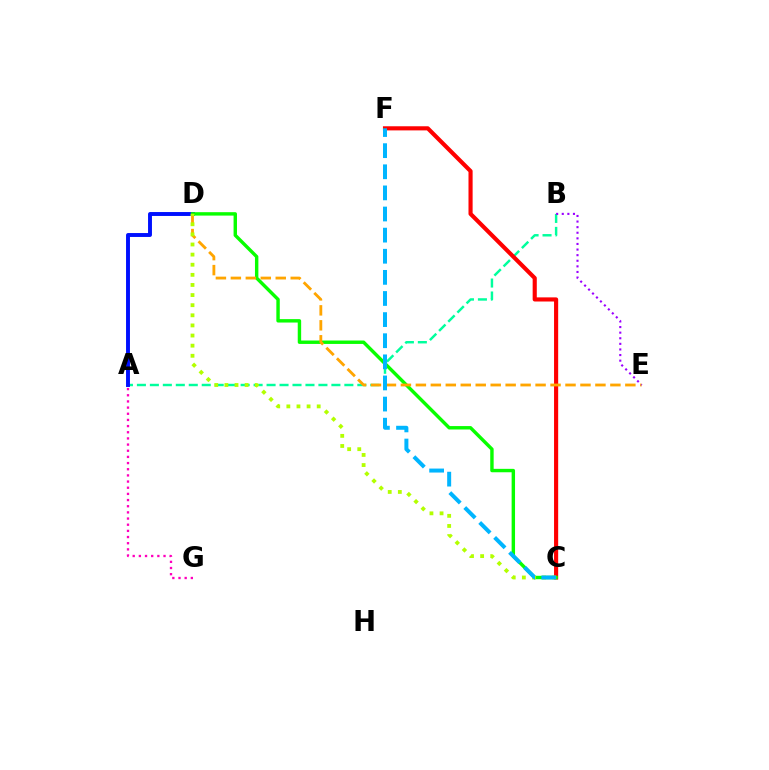{('A', 'B'): [{'color': '#00ff9d', 'line_style': 'dashed', 'thickness': 1.76}], ('C', 'F'): [{'color': '#ff0000', 'line_style': 'solid', 'thickness': 2.97}, {'color': '#00b5ff', 'line_style': 'dashed', 'thickness': 2.87}], ('A', 'D'): [{'color': '#0010ff', 'line_style': 'solid', 'thickness': 2.82}], ('C', 'D'): [{'color': '#08ff00', 'line_style': 'solid', 'thickness': 2.46}, {'color': '#b3ff00', 'line_style': 'dotted', 'thickness': 2.75}], ('D', 'E'): [{'color': '#ffa500', 'line_style': 'dashed', 'thickness': 2.03}], ('B', 'E'): [{'color': '#9b00ff', 'line_style': 'dotted', 'thickness': 1.52}], ('A', 'G'): [{'color': '#ff00bd', 'line_style': 'dotted', 'thickness': 1.67}]}